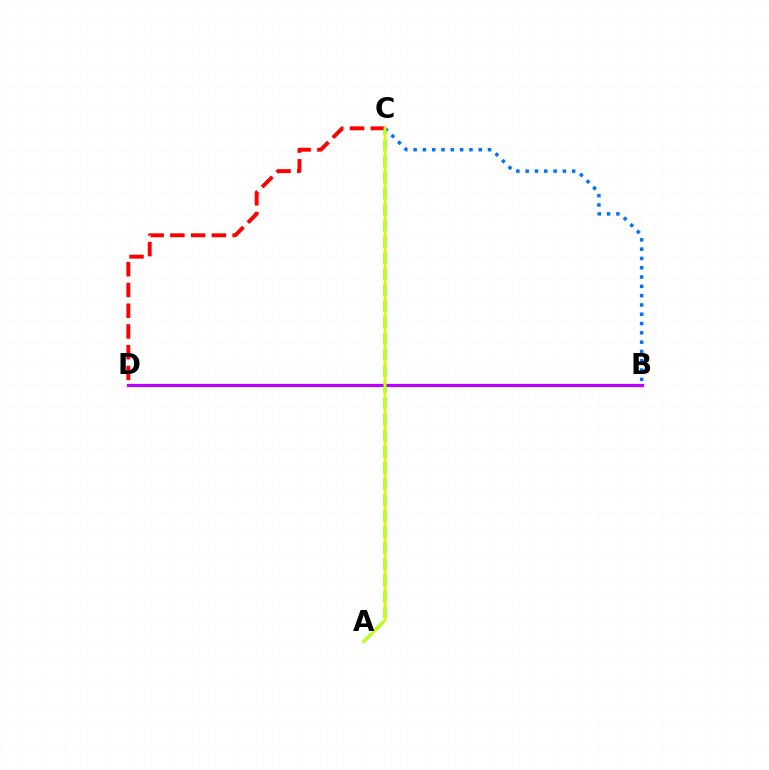{('C', 'D'): [{'color': '#ff0000', 'line_style': 'dashed', 'thickness': 2.82}], ('B', 'C'): [{'color': '#0074ff', 'line_style': 'dotted', 'thickness': 2.53}], ('B', 'D'): [{'color': '#b900ff', 'line_style': 'solid', 'thickness': 2.31}], ('A', 'C'): [{'color': '#00ff5c', 'line_style': 'dashed', 'thickness': 2.19}, {'color': '#d1ff00', 'line_style': 'solid', 'thickness': 1.93}]}